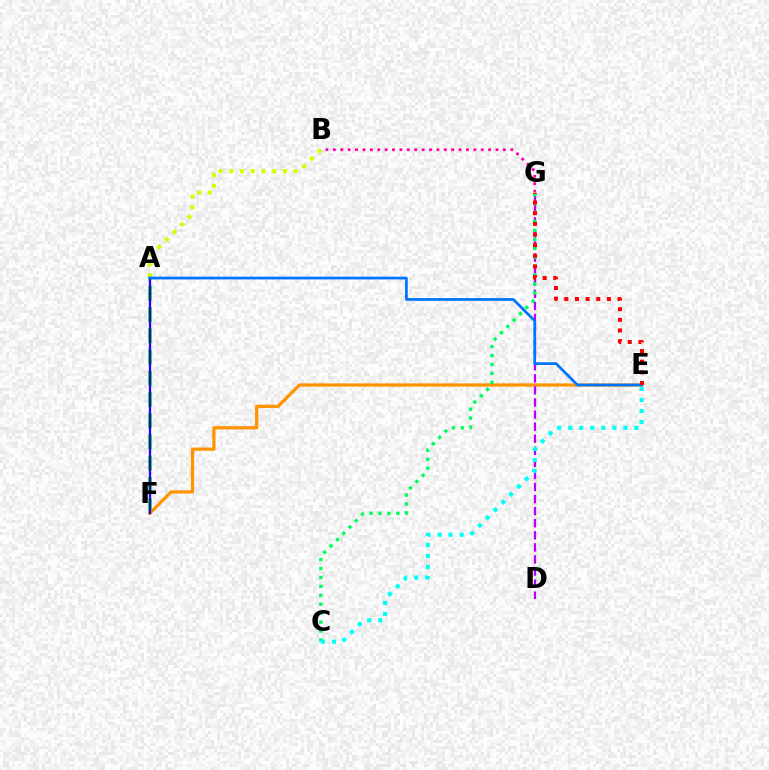{('A', 'F'): [{'color': '#3dff00', 'line_style': 'dashed', 'thickness': 2.88}, {'color': '#2500ff', 'line_style': 'solid', 'thickness': 1.65}], ('E', 'F'): [{'color': '#ff9400', 'line_style': 'solid', 'thickness': 2.34}], ('D', 'G'): [{'color': '#b900ff', 'line_style': 'dashed', 'thickness': 1.64}], ('C', 'G'): [{'color': '#00ff5c', 'line_style': 'dotted', 'thickness': 2.43}], ('A', 'B'): [{'color': '#d1ff00', 'line_style': 'dotted', 'thickness': 2.91}], ('C', 'E'): [{'color': '#00fff6', 'line_style': 'dotted', 'thickness': 3.0}], ('A', 'E'): [{'color': '#0074ff', 'line_style': 'solid', 'thickness': 1.96}], ('B', 'G'): [{'color': '#ff00ac', 'line_style': 'dotted', 'thickness': 2.01}], ('E', 'G'): [{'color': '#ff0000', 'line_style': 'dotted', 'thickness': 2.89}]}